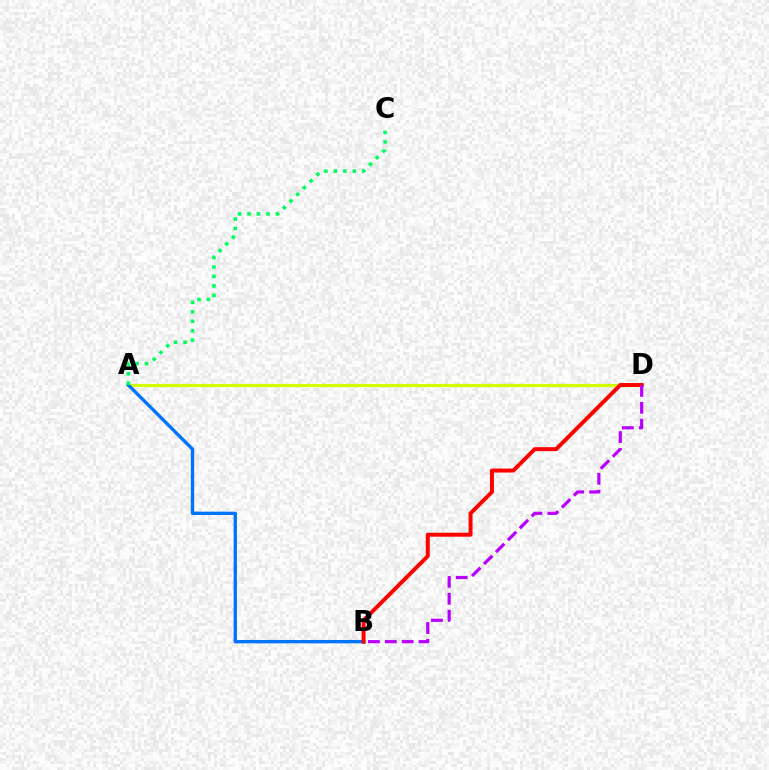{('A', 'D'): [{'color': '#d1ff00', 'line_style': 'solid', 'thickness': 2.32}], ('A', 'B'): [{'color': '#0074ff', 'line_style': 'solid', 'thickness': 2.42}], ('B', 'D'): [{'color': '#ff0000', 'line_style': 'solid', 'thickness': 2.85}, {'color': '#b900ff', 'line_style': 'dashed', 'thickness': 2.29}], ('A', 'C'): [{'color': '#00ff5c', 'line_style': 'dotted', 'thickness': 2.57}]}